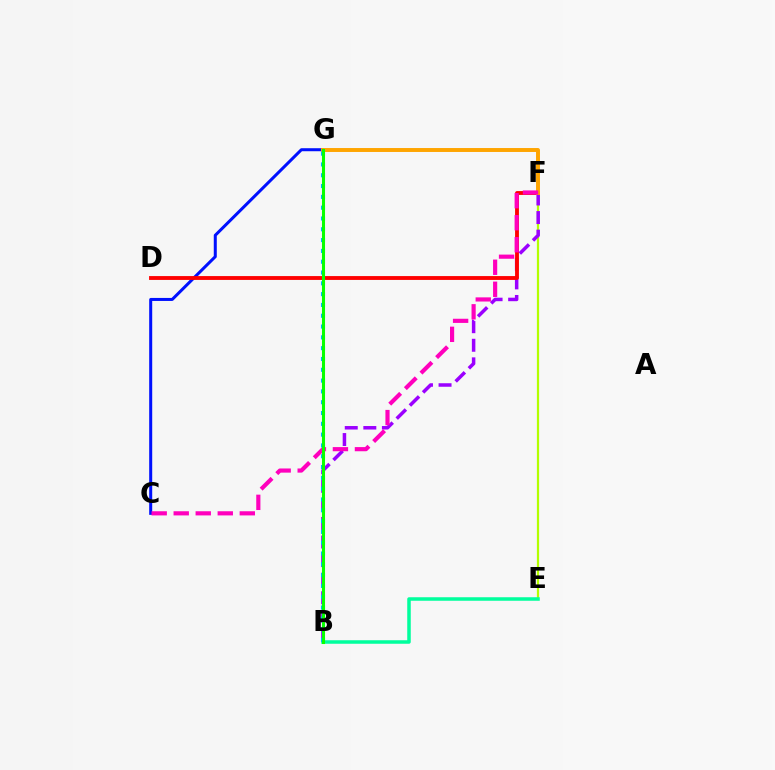{('E', 'F'): [{'color': '#b3ff00', 'line_style': 'solid', 'thickness': 1.6}], ('B', 'E'): [{'color': '#00ff9d', 'line_style': 'solid', 'thickness': 2.53}], ('C', 'G'): [{'color': '#0010ff', 'line_style': 'solid', 'thickness': 2.17}], ('B', 'F'): [{'color': '#9b00ff', 'line_style': 'dashed', 'thickness': 2.52}], ('D', 'F'): [{'color': '#ff0000', 'line_style': 'solid', 'thickness': 2.78}], ('F', 'G'): [{'color': '#ffa500', 'line_style': 'solid', 'thickness': 2.83}], ('C', 'F'): [{'color': '#ff00bd', 'line_style': 'dashed', 'thickness': 2.99}], ('B', 'G'): [{'color': '#00b5ff', 'line_style': 'dotted', 'thickness': 2.94}, {'color': '#08ff00', 'line_style': 'solid', 'thickness': 2.2}]}